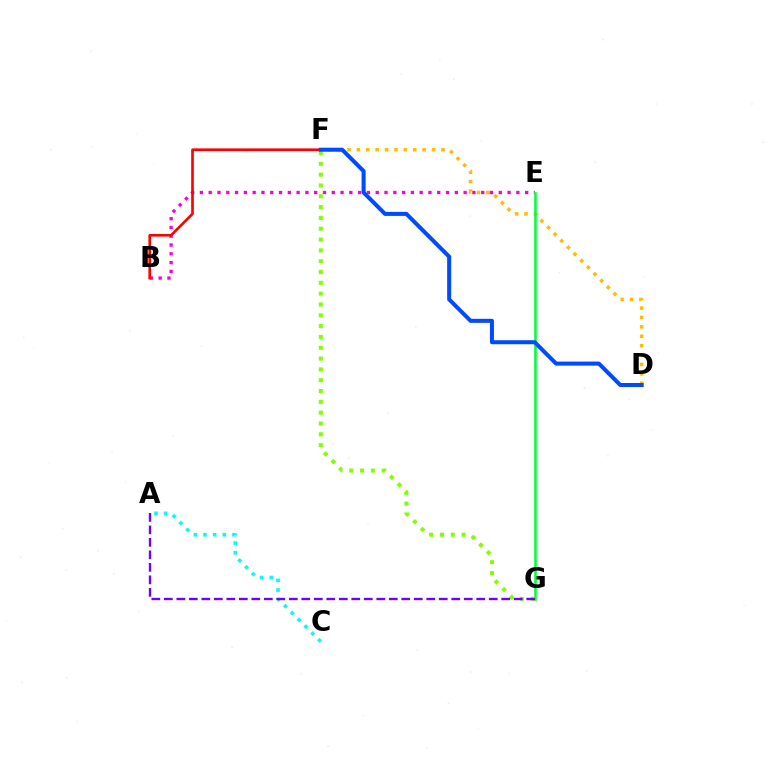{('D', 'F'): [{'color': '#ffbd00', 'line_style': 'dotted', 'thickness': 2.55}, {'color': '#004bff', 'line_style': 'solid', 'thickness': 2.9}], ('B', 'E'): [{'color': '#ff00cf', 'line_style': 'dotted', 'thickness': 2.39}], ('E', 'G'): [{'color': '#00ff39', 'line_style': 'solid', 'thickness': 1.84}], ('B', 'F'): [{'color': '#ff0000', 'line_style': 'solid', 'thickness': 1.91}], ('A', 'C'): [{'color': '#00fff6', 'line_style': 'dotted', 'thickness': 2.62}], ('F', 'G'): [{'color': '#84ff00', 'line_style': 'dotted', 'thickness': 2.94}], ('A', 'G'): [{'color': '#7200ff', 'line_style': 'dashed', 'thickness': 1.7}]}